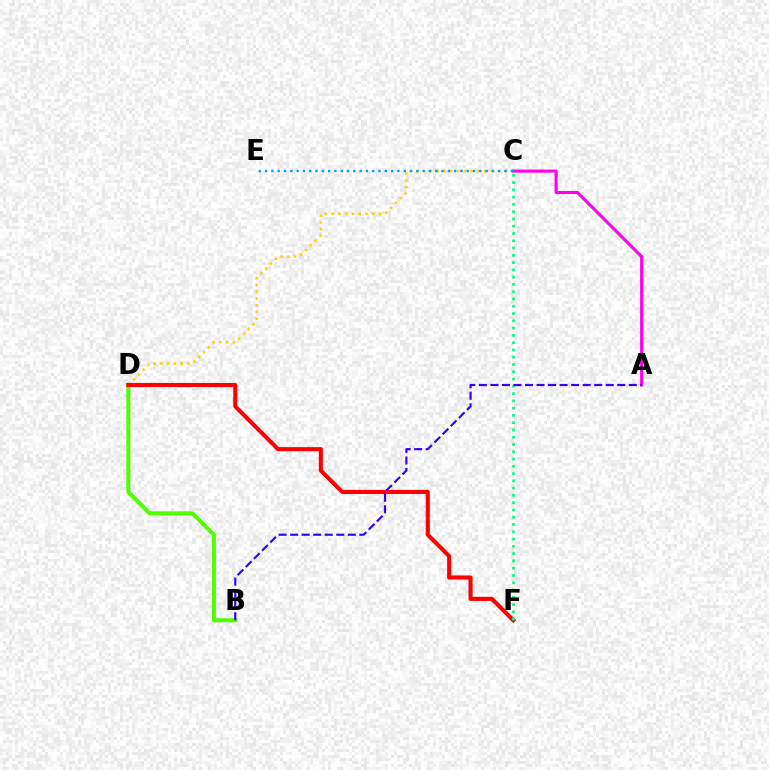{('B', 'D'): [{'color': '#4fff00', 'line_style': 'solid', 'thickness': 2.9}], ('C', 'D'): [{'color': '#ffd500', 'line_style': 'dotted', 'thickness': 1.84}], ('D', 'F'): [{'color': '#ff0000', 'line_style': 'solid', 'thickness': 2.95}], ('C', 'F'): [{'color': '#00ff86', 'line_style': 'dotted', 'thickness': 1.98}], ('A', 'C'): [{'color': '#ff00ed', 'line_style': 'solid', 'thickness': 2.23}], ('A', 'B'): [{'color': '#3700ff', 'line_style': 'dashed', 'thickness': 1.57}], ('C', 'E'): [{'color': '#009eff', 'line_style': 'dotted', 'thickness': 1.71}]}